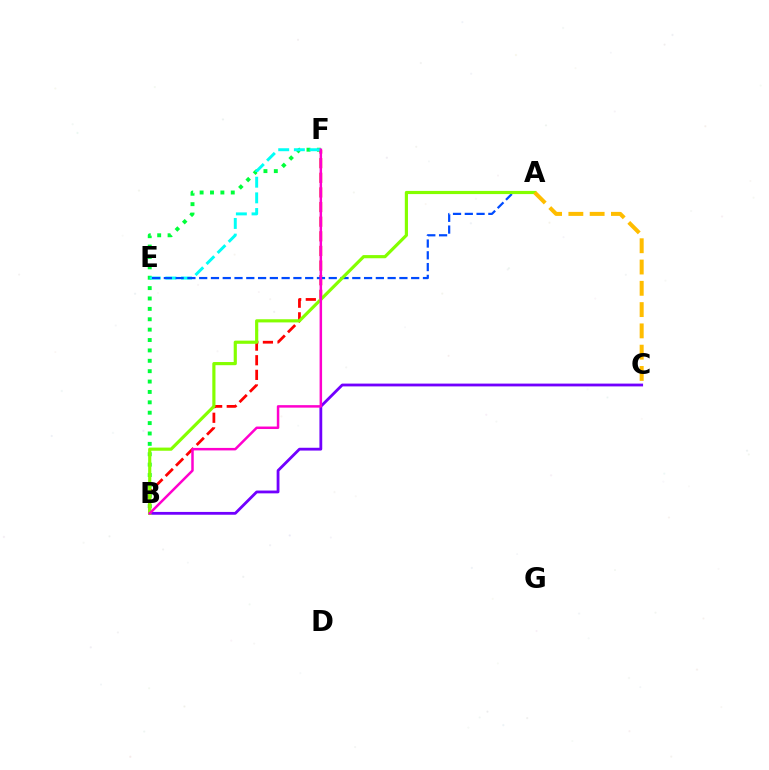{('B', 'C'): [{'color': '#7200ff', 'line_style': 'solid', 'thickness': 2.02}], ('B', 'F'): [{'color': '#00ff39', 'line_style': 'dotted', 'thickness': 2.82}, {'color': '#ff0000', 'line_style': 'dashed', 'thickness': 1.99}, {'color': '#ff00cf', 'line_style': 'solid', 'thickness': 1.8}], ('E', 'F'): [{'color': '#00fff6', 'line_style': 'dashed', 'thickness': 2.13}], ('A', 'E'): [{'color': '#004bff', 'line_style': 'dashed', 'thickness': 1.6}], ('A', 'B'): [{'color': '#84ff00', 'line_style': 'solid', 'thickness': 2.28}], ('A', 'C'): [{'color': '#ffbd00', 'line_style': 'dashed', 'thickness': 2.89}]}